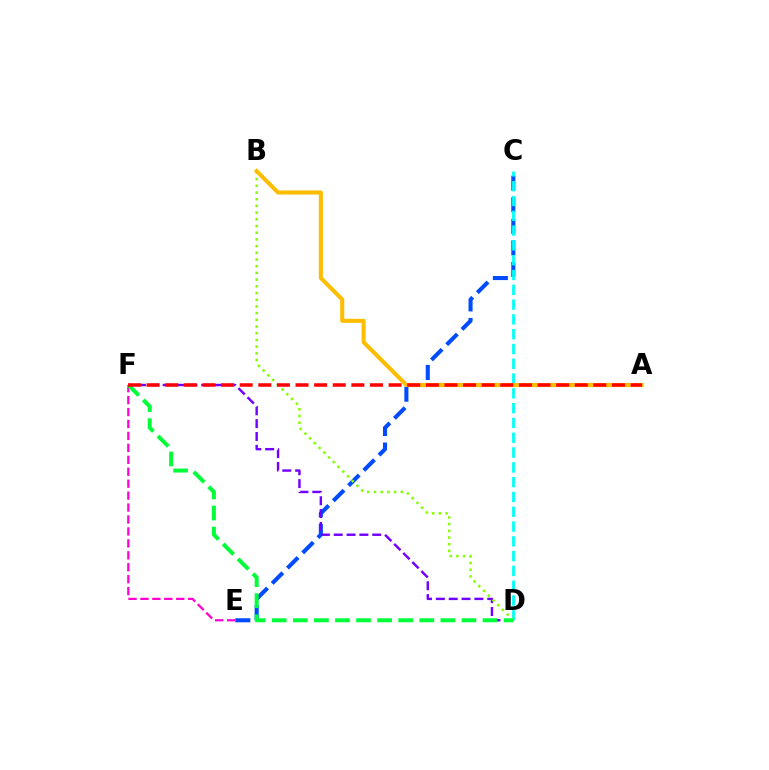{('C', 'E'): [{'color': '#004bff', 'line_style': 'dashed', 'thickness': 2.93}], ('D', 'F'): [{'color': '#7200ff', 'line_style': 'dashed', 'thickness': 1.74}, {'color': '#00ff39', 'line_style': 'dashed', 'thickness': 2.86}], ('C', 'D'): [{'color': '#00fff6', 'line_style': 'dashed', 'thickness': 2.01}], ('E', 'F'): [{'color': '#ff00cf', 'line_style': 'dashed', 'thickness': 1.62}], ('B', 'D'): [{'color': '#84ff00', 'line_style': 'dotted', 'thickness': 1.82}], ('A', 'B'): [{'color': '#ffbd00', 'line_style': 'solid', 'thickness': 2.93}], ('A', 'F'): [{'color': '#ff0000', 'line_style': 'dashed', 'thickness': 2.53}]}